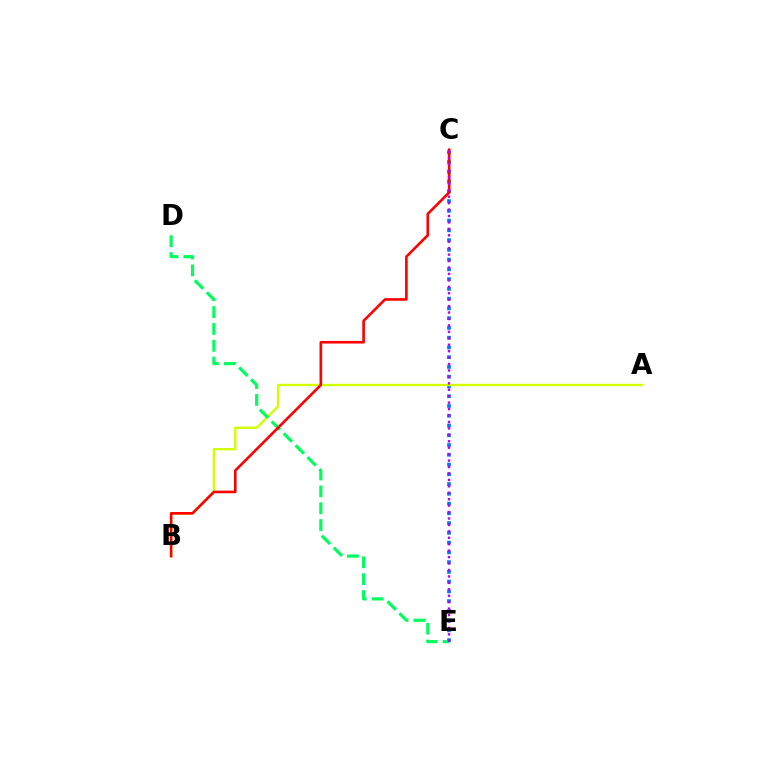{('C', 'E'): [{'color': '#0074ff', 'line_style': 'dotted', 'thickness': 2.65}, {'color': '#b900ff', 'line_style': 'dotted', 'thickness': 1.75}], ('A', 'B'): [{'color': '#d1ff00', 'line_style': 'solid', 'thickness': 1.7}], ('D', 'E'): [{'color': '#00ff5c', 'line_style': 'dashed', 'thickness': 2.29}], ('B', 'C'): [{'color': '#ff0000', 'line_style': 'solid', 'thickness': 1.89}]}